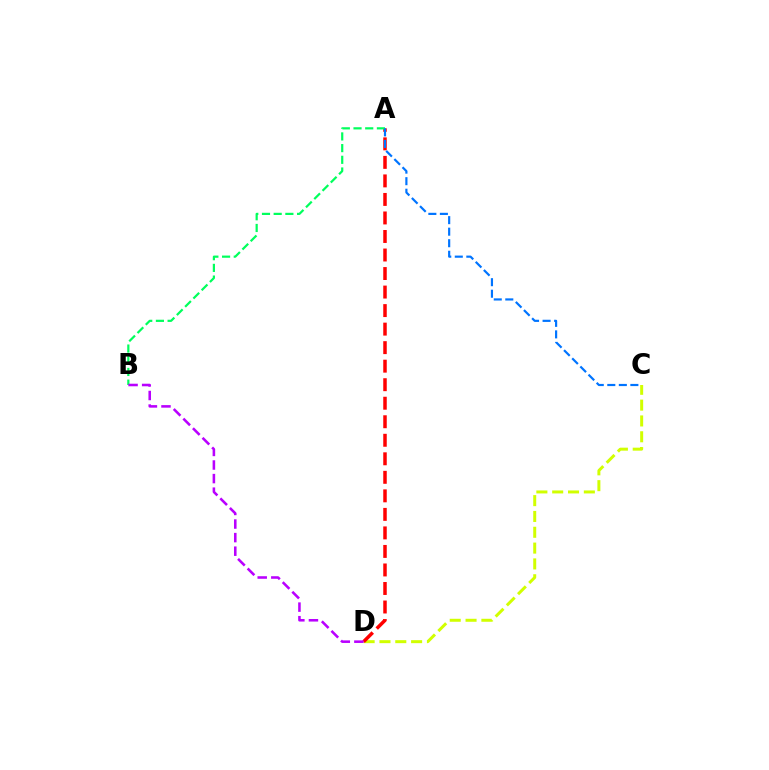{('C', 'D'): [{'color': '#d1ff00', 'line_style': 'dashed', 'thickness': 2.15}], ('A', 'D'): [{'color': '#ff0000', 'line_style': 'dashed', 'thickness': 2.52}], ('A', 'B'): [{'color': '#00ff5c', 'line_style': 'dashed', 'thickness': 1.59}], ('B', 'D'): [{'color': '#b900ff', 'line_style': 'dashed', 'thickness': 1.84}], ('A', 'C'): [{'color': '#0074ff', 'line_style': 'dashed', 'thickness': 1.57}]}